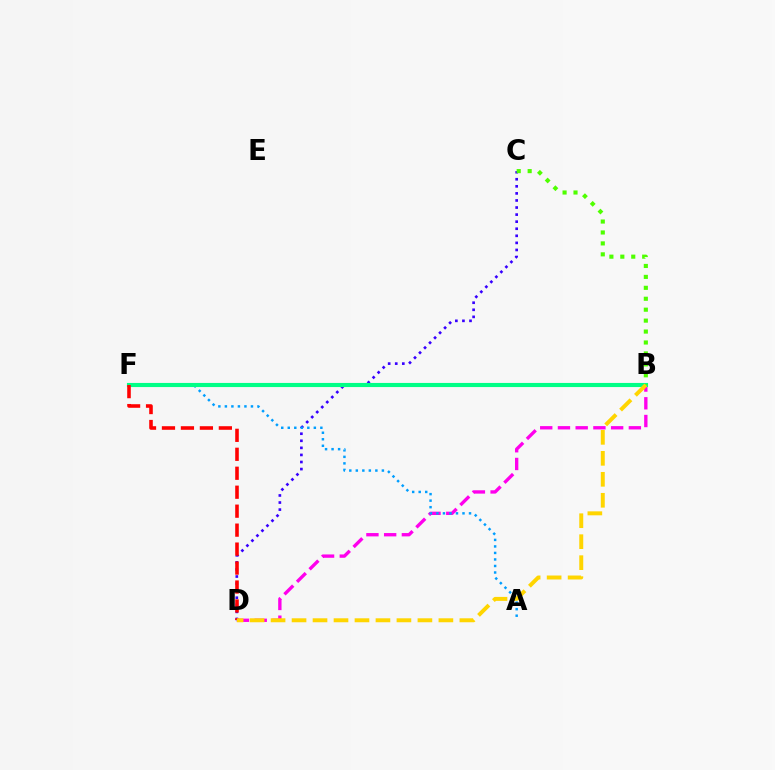{('C', 'D'): [{'color': '#3700ff', 'line_style': 'dotted', 'thickness': 1.92}], ('B', 'D'): [{'color': '#ff00ed', 'line_style': 'dashed', 'thickness': 2.41}, {'color': '#ffd500', 'line_style': 'dashed', 'thickness': 2.85}], ('A', 'F'): [{'color': '#009eff', 'line_style': 'dotted', 'thickness': 1.77}], ('B', 'F'): [{'color': '#00ff86', 'line_style': 'solid', 'thickness': 2.96}], ('B', 'C'): [{'color': '#4fff00', 'line_style': 'dotted', 'thickness': 2.97}], ('D', 'F'): [{'color': '#ff0000', 'line_style': 'dashed', 'thickness': 2.58}]}